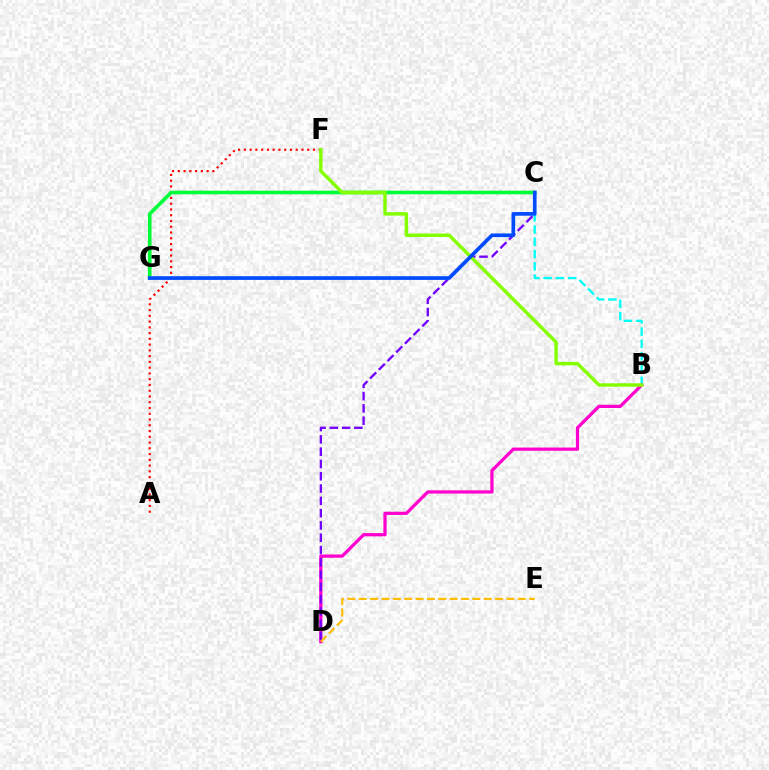{('B', 'C'): [{'color': '#00fff6', 'line_style': 'dashed', 'thickness': 1.67}], ('A', 'F'): [{'color': '#ff0000', 'line_style': 'dotted', 'thickness': 1.57}], ('B', 'D'): [{'color': '#ff00cf', 'line_style': 'solid', 'thickness': 2.33}], ('C', 'G'): [{'color': '#00ff39', 'line_style': 'solid', 'thickness': 2.62}, {'color': '#004bff', 'line_style': 'solid', 'thickness': 2.66}], ('C', 'D'): [{'color': '#7200ff', 'line_style': 'dashed', 'thickness': 1.67}], ('B', 'F'): [{'color': '#84ff00', 'line_style': 'solid', 'thickness': 2.49}], ('D', 'E'): [{'color': '#ffbd00', 'line_style': 'dashed', 'thickness': 1.54}]}